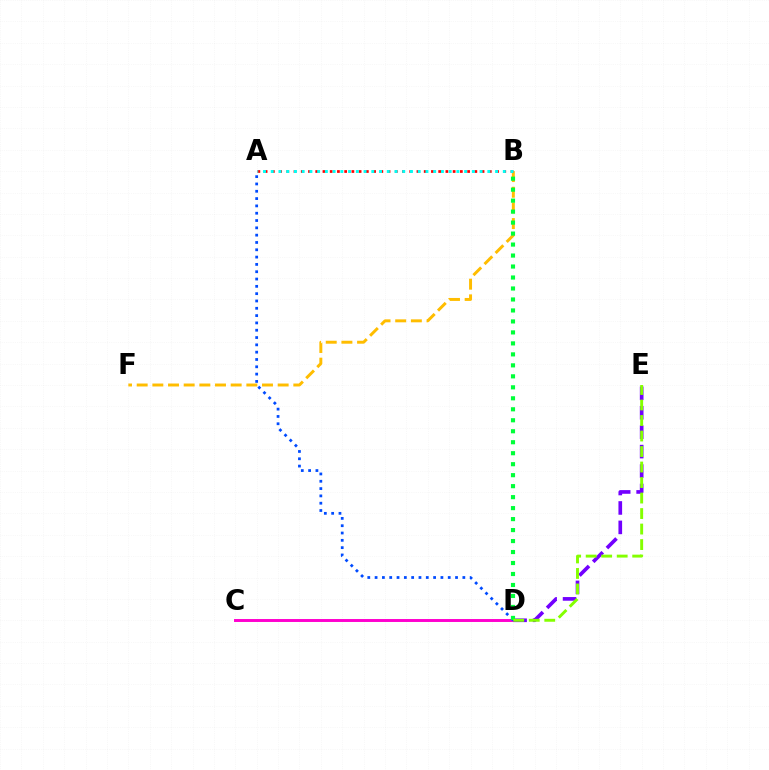{('C', 'D'): [{'color': '#ff00cf', 'line_style': 'solid', 'thickness': 2.12}], ('B', 'F'): [{'color': '#ffbd00', 'line_style': 'dashed', 'thickness': 2.13}], ('D', 'E'): [{'color': '#7200ff', 'line_style': 'dashed', 'thickness': 2.64}, {'color': '#84ff00', 'line_style': 'dashed', 'thickness': 2.11}], ('A', 'D'): [{'color': '#004bff', 'line_style': 'dotted', 'thickness': 1.99}], ('B', 'D'): [{'color': '#00ff39', 'line_style': 'dotted', 'thickness': 2.98}], ('A', 'B'): [{'color': '#ff0000', 'line_style': 'dotted', 'thickness': 1.96}, {'color': '#00fff6', 'line_style': 'dotted', 'thickness': 2.1}]}